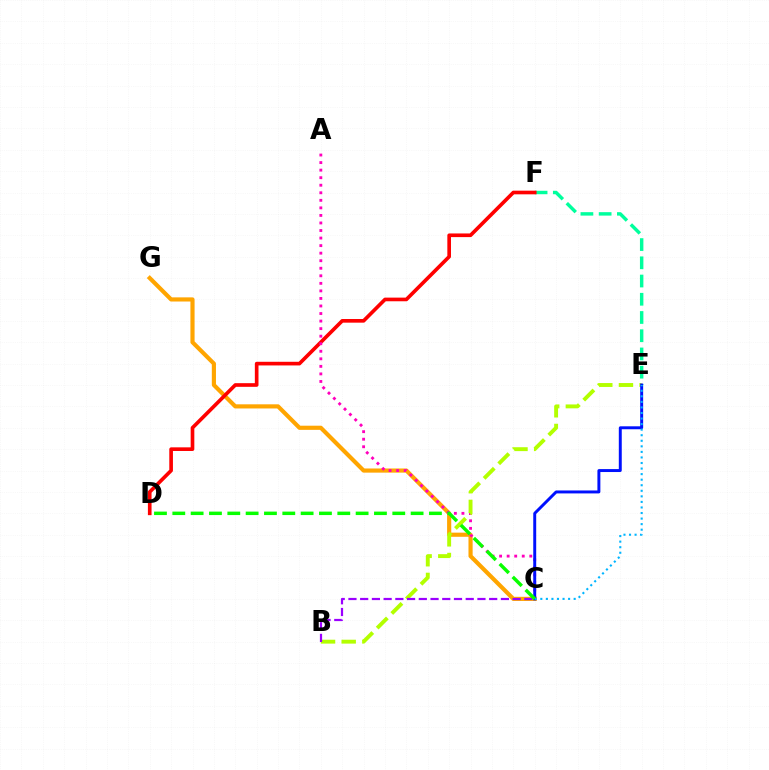{('C', 'G'): [{'color': '#ffa500', 'line_style': 'solid', 'thickness': 2.99}], ('E', 'F'): [{'color': '#00ff9d', 'line_style': 'dashed', 'thickness': 2.48}], ('D', 'F'): [{'color': '#ff0000', 'line_style': 'solid', 'thickness': 2.63}], ('A', 'C'): [{'color': '#ff00bd', 'line_style': 'dotted', 'thickness': 2.05}], ('B', 'E'): [{'color': '#b3ff00', 'line_style': 'dashed', 'thickness': 2.81}], ('B', 'C'): [{'color': '#9b00ff', 'line_style': 'dashed', 'thickness': 1.59}], ('C', 'E'): [{'color': '#0010ff', 'line_style': 'solid', 'thickness': 2.12}, {'color': '#00b5ff', 'line_style': 'dotted', 'thickness': 1.51}], ('C', 'D'): [{'color': '#08ff00', 'line_style': 'dashed', 'thickness': 2.49}]}